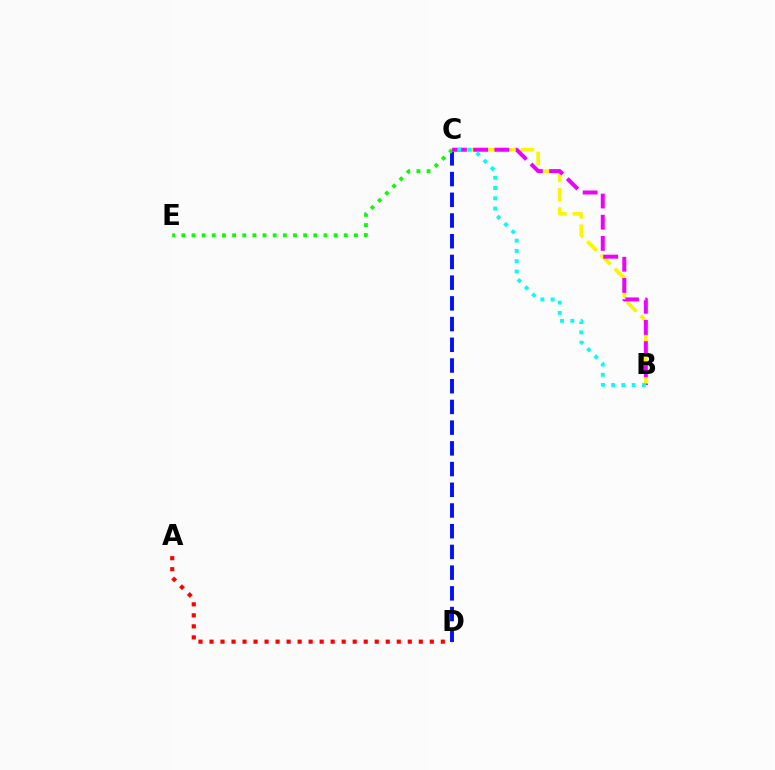{('C', 'D'): [{'color': '#0010ff', 'line_style': 'dashed', 'thickness': 2.81}], ('B', 'C'): [{'color': '#fcf500', 'line_style': 'dashed', 'thickness': 2.63}, {'color': '#ee00ff', 'line_style': 'dashed', 'thickness': 2.88}, {'color': '#00fff6', 'line_style': 'dotted', 'thickness': 2.79}], ('A', 'D'): [{'color': '#ff0000', 'line_style': 'dotted', 'thickness': 2.99}], ('C', 'E'): [{'color': '#08ff00', 'line_style': 'dotted', 'thickness': 2.76}]}